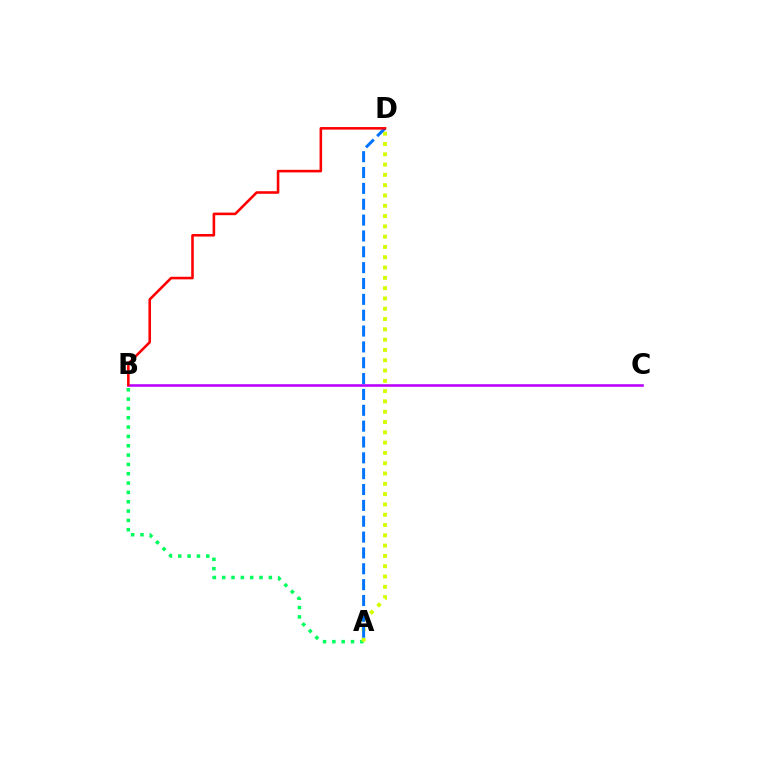{('A', 'B'): [{'color': '#00ff5c', 'line_style': 'dotted', 'thickness': 2.53}], ('B', 'C'): [{'color': '#b900ff', 'line_style': 'solid', 'thickness': 1.85}], ('A', 'D'): [{'color': '#d1ff00', 'line_style': 'dotted', 'thickness': 2.8}, {'color': '#0074ff', 'line_style': 'dashed', 'thickness': 2.15}], ('B', 'D'): [{'color': '#ff0000', 'line_style': 'solid', 'thickness': 1.85}]}